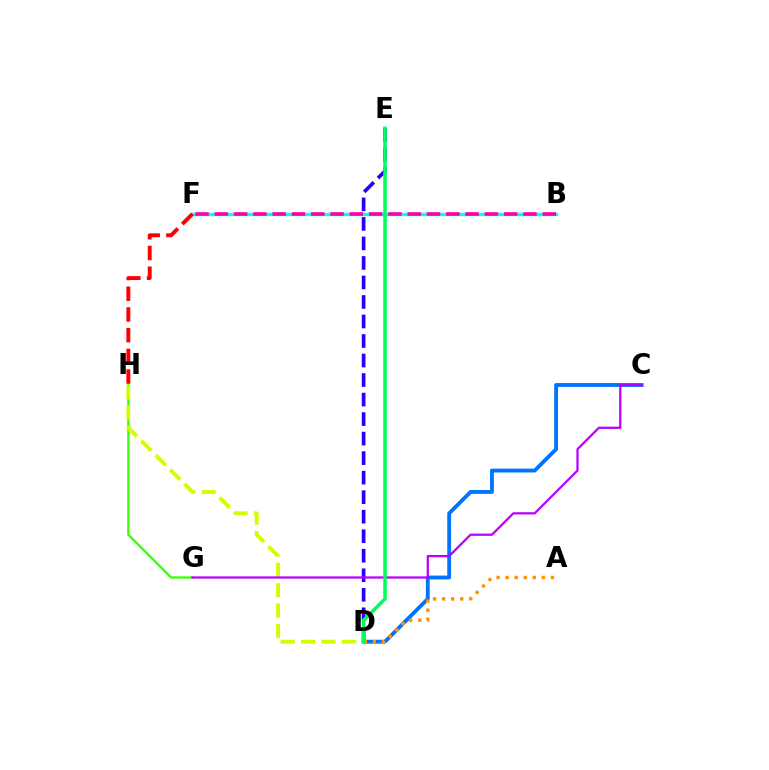{('B', 'F'): [{'color': '#00fff6', 'line_style': 'solid', 'thickness': 2.46}, {'color': '#ff00ac', 'line_style': 'dashed', 'thickness': 2.62}], ('D', 'E'): [{'color': '#2500ff', 'line_style': 'dashed', 'thickness': 2.65}, {'color': '#00ff5c', 'line_style': 'solid', 'thickness': 2.54}], ('C', 'D'): [{'color': '#0074ff', 'line_style': 'solid', 'thickness': 2.77}], ('G', 'H'): [{'color': '#3dff00', 'line_style': 'solid', 'thickness': 1.66}], ('D', 'H'): [{'color': '#d1ff00', 'line_style': 'dashed', 'thickness': 2.77}], ('A', 'D'): [{'color': '#ff9400', 'line_style': 'dotted', 'thickness': 2.46}], ('C', 'G'): [{'color': '#b900ff', 'line_style': 'solid', 'thickness': 1.62}], ('F', 'H'): [{'color': '#ff0000', 'line_style': 'dashed', 'thickness': 2.81}]}